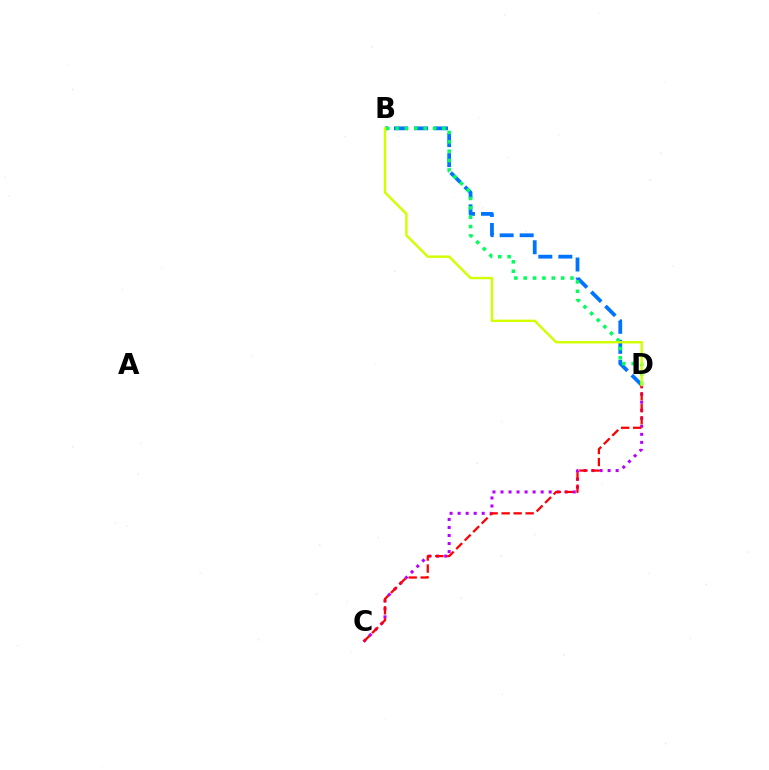{('C', 'D'): [{'color': '#b900ff', 'line_style': 'dotted', 'thickness': 2.18}, {'color': '#ff0000', 'line_style': 'dashed', 'thickness': 1.63}], ('B', 'D'): [{'color': '#0074ff', 'line_style': 'dashed', 'thickness': 2.72}, {'color': '#00ff5c', 'line_style': 'dotted', 'thickness': 2.54}, {'color': '#d1ff00', 'line_style': 'solid', 'thickness': 1.74}]}